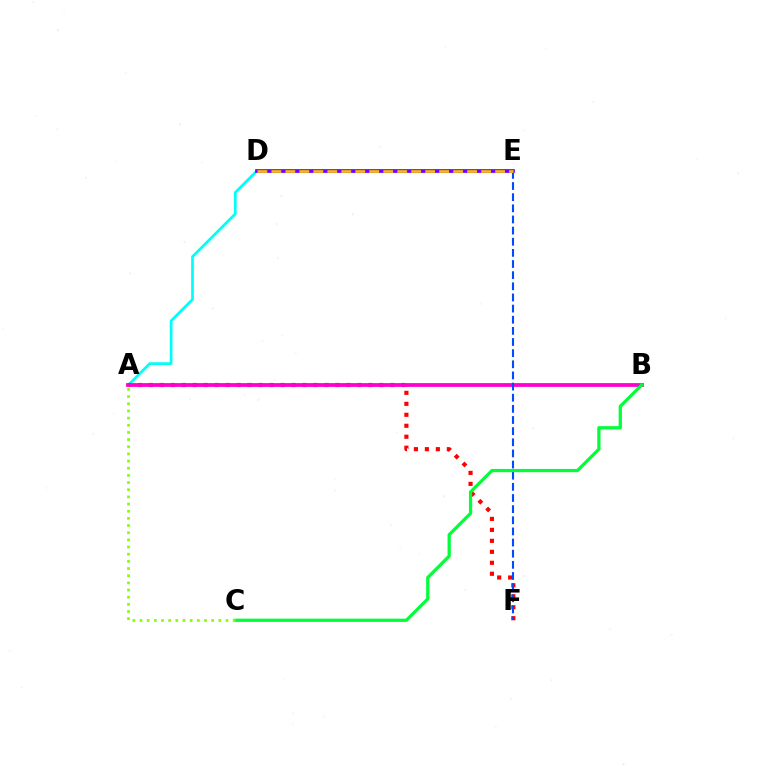{('A', 'E'): [{'color': '#00fff6', 'line_style': 'solid', 'thickness': 1.97}], ('A', 'F'): [{'color': '#ff0000', 'line_style': 'dotted', 'thickness': 2.98}], ('D', 'E'): [{'color': '#7200ff', 'line_style': 'solid', 'thickness': 2.64}, {'color': '#ffbd00', 'line_style': 'dashed', 'thickness': 1.9}], ('A', 'B'): [{'color': '#ff00cf', 'line_style': 'solid', 'thickness': 2.72}], ('E', 'F'): [{'color': '#004bff', 'line_style': 'dashed', 'thickness': 1.51}], ('B', 'C'): [{'color': '#00ff39', 'line_style': 'solid', 'thickness': 2.33}], ('A', 'C'): [{'color': '#84ff00', 'line_style': 'dotted', 'thickness': 1.95}]}